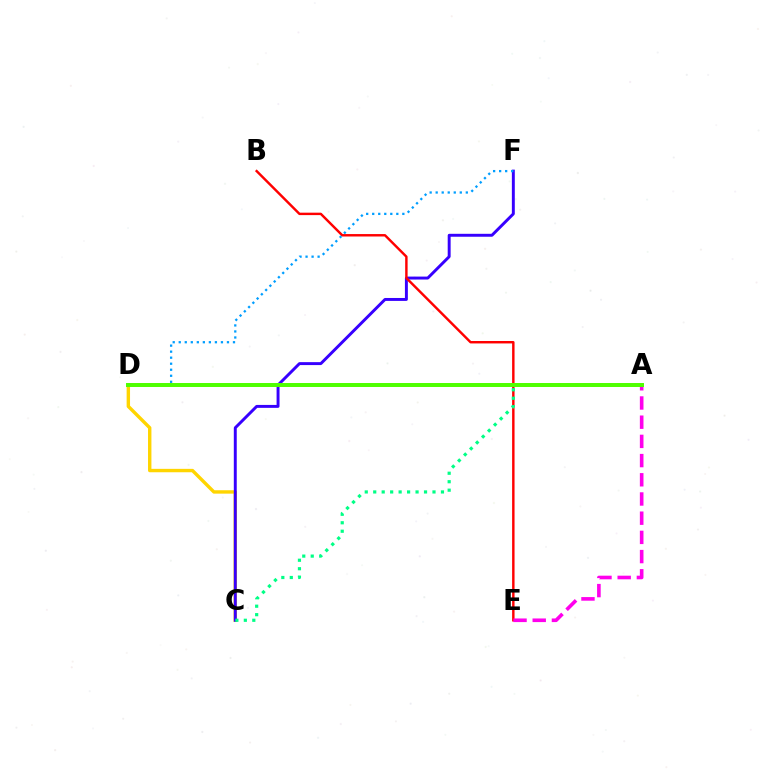{('C', 'D'): [{'color': '#ffd500', 'line_style': 'solid', 'thickness': 2.45}], ('C', 'F'): [{'color': '#3700ff', 'line_style': 'solid', 'thickness': 2.11}], ('B', 'E'): [{'color': '#ff0000', 'line_style': 'solid', 'thickness': 1.75}], ('A', 'C'): [{'color': '#00ff86', 'line_style': 'dotted', 'thickness': 2.3}], ('A', 'E'): [{'color': '#ff00ed', 'line_style': 'dashed', 'thickness': 2.61}], ('D', 'F'): [{'color': '#009eff', 'line_style': 'dotted', 'thickness': 1.64}], ('A', 'D'): [{'color': '#4fff00', 'line_style': 'solid', 'thickness': 2.86}]}